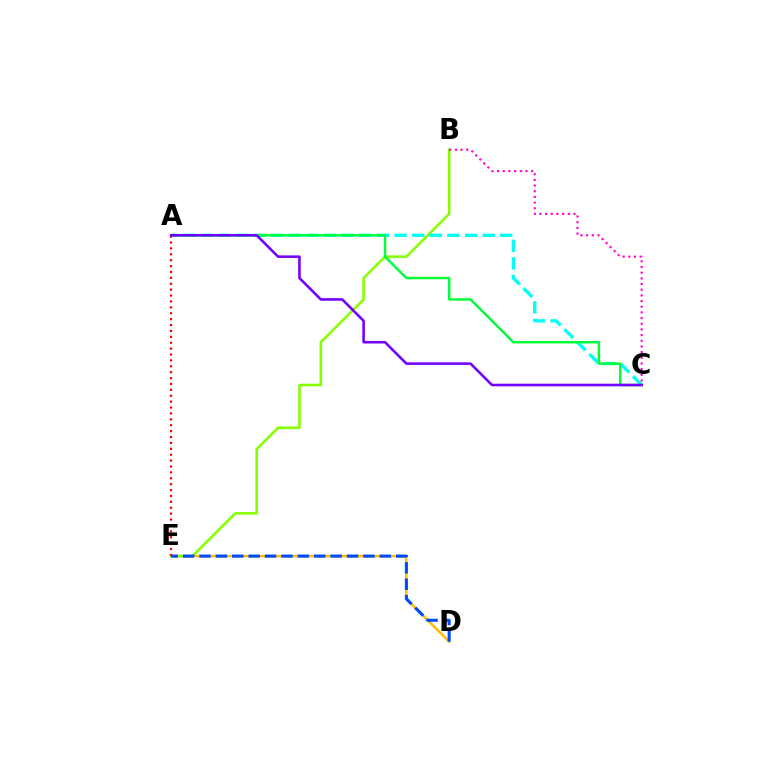{('D', 'E'): [{'color': '#ffbd00', 'line_style': 'solid', 'thickness': 1.79}, {'color': '#004bff', 'line_style': 'dashed', 'thickness': 2.23}], ('B', 'E'): [{'color': '#84ff00', 'line_style': 'solid', 'thickness': 1.84}], ('A', 'C'): [{'color': '#00fff6', 'line_style': 'dashed', 'thickness': 2.39}, {'color': '#00ff39', 'line_style': 'solid', 'thickness': 1.77}, {'color': '#7200ff', 'line_style': 'solid', 'thickness': 1.85}], ('A', 'E'): [{'color': '#ff0000', 'line_style': 'dotted', 'thickness': 1.6}], ('B', 'C'): [{'color': '#ff00cf', 'line_style': 'dotted', 'thickness': 1.54}]}